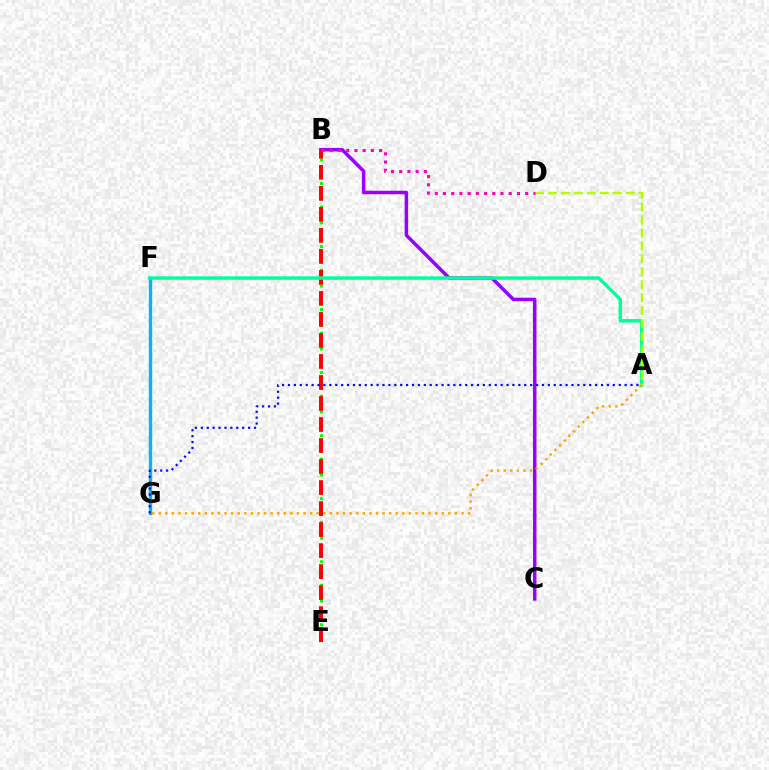{('B', 'C'): [{'color': '#9b00ff', 'line_style': 'solid', 'thickness': 2.52}], ('F', 'G'): [{'color': '#00b5ff', 'line_style': 'solid', 'thickness': 2.41}], ('B', 'E'): [{'color': '#08ff00', 'line_style': 'dotted', 'thickness': 2.14}, {'color': '#ff0000', 'line_style': 'dashed', 'thickness': 2.85}], ('A', 'F'): [{'color': '#00ff9d', 'line_style': 'solid', 'thickness': 2.5}], ('A', 'G'): [{'color': '#ffa500', 'line_style': 'dotted', 'thickness': 1.79}, {'color': '#0010ff', 'line_style': 'dotted', 'thickness': 1.6}], ('A', 'D'): [{'color': '#b3ff00', 'line_style': 'dashed', 'thickness': 1.76}], ('B', 'D'): [{'color': '#ff00bd', 'line_style': 'dotted', 'thickness': 2.23}]}